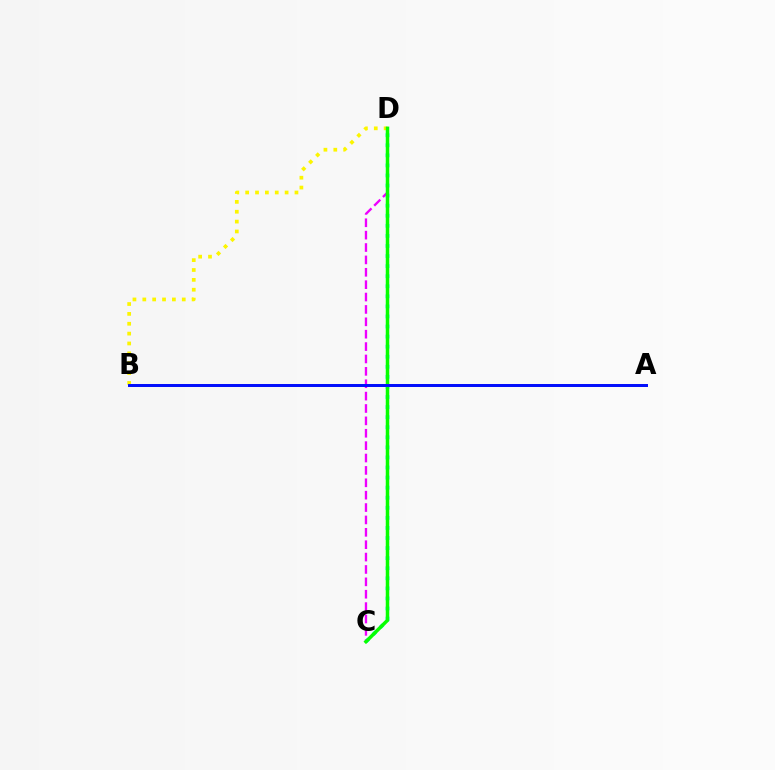{('A', 'B'): [{'color': '#ff0000', 'line_style': 'solid', 'thickness': 2.03}, {'color': '#0010ff', 'line_style': 'solid', 'thickness': 2.12}], ('C', 'D'): [{'color': '#00fff6', 'line_style': 'dotted', 'thickness': 2.74}, {'color': '#ee00ff', 'line_style': 'dashed', 'thickness': 1.68}, {'color': '#08ff00', 'line_style': 'solid', 'thickness': 2.51}], ('B', 'D'): [{'color': '#fcf500', 'line_style': 'dotted', 'thickness': 2.68}]}